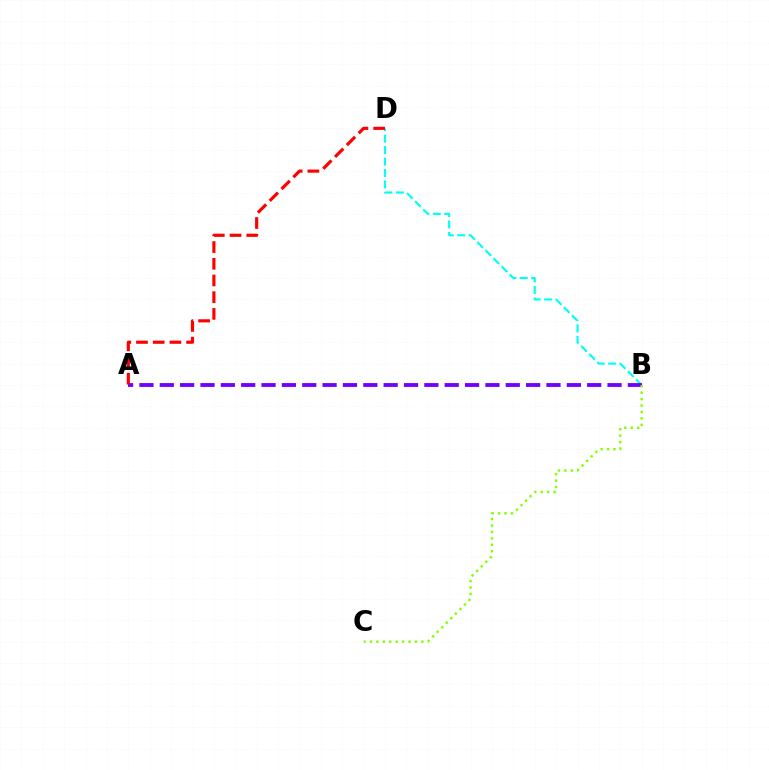{('B', 'D'): [{'color': '#00fff6', 'line_style': 'dashed', 'thickness': 1.56}], ('A', 'B'): [{'color': '#7200ff', 'line_style': 'dashed', 'thickness': 2.76}], ('A', 'D'): [{'color': '#ff0000', 'line_style': 'dashed', 'thickness': 2.27}], ('B', 'C'): [{'color': '#84ff00', 'line_style': 'dotted', 'thickness': 1.75}]}